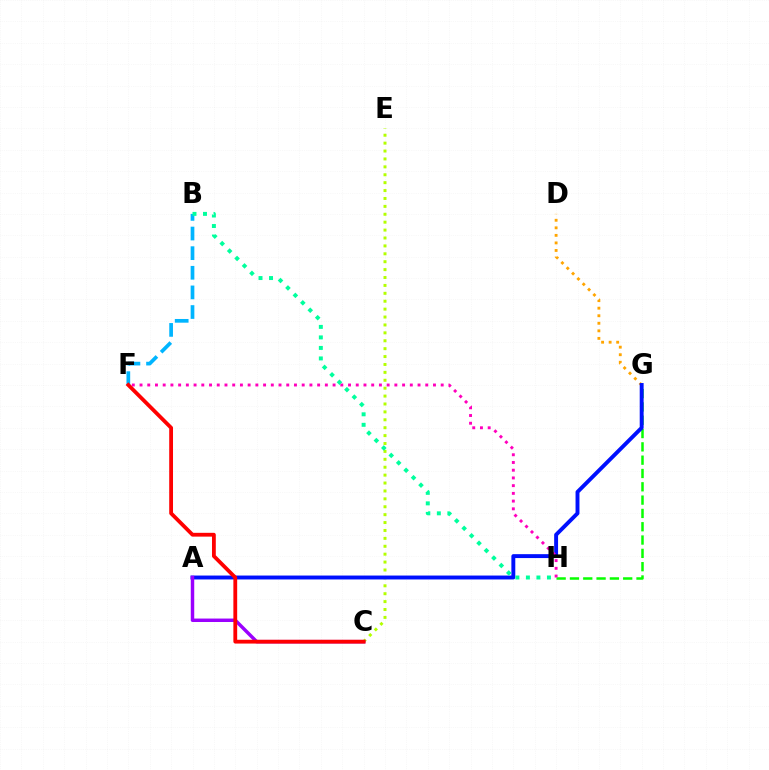{('C', 'E'): [{'color': '#b3ff00', 'line_style': 'dotted', 'thickness': 2.15}], ('G', 'H'): [{'color': '#08ff00', 'line_style': 'dashed', 'thickness': 1.81}], ('B', 'F'): [{'color': '#00b5ff', 'line_style': 'dashed', 'thickness': 2.67}], ('D', 'G'): [{'color': '#ffa500', 'line_style': 'dotted', 'thickness': 2.05}], ('A', 'G'): [{'color': '#0010ff', 'line_style': 'solid', 'thickness': 2.82}], ('F', 'H'): [{'color': '#ff00bd', 'line_style': 'dotted', 'thickness': 2.1}], ('A', 'C'): [{'color': '#9b00ff', 'line_style': 'solid', 'thickness': 2.49}], ('C', 'F'): [{'color': '#ff0000', 'line_style': 'solid', 'thickness': 2.74}], ('B', 'H'): [{'color': '#00ff9d', 'line_style': 'dotted', 'thickness': 2.86}]}